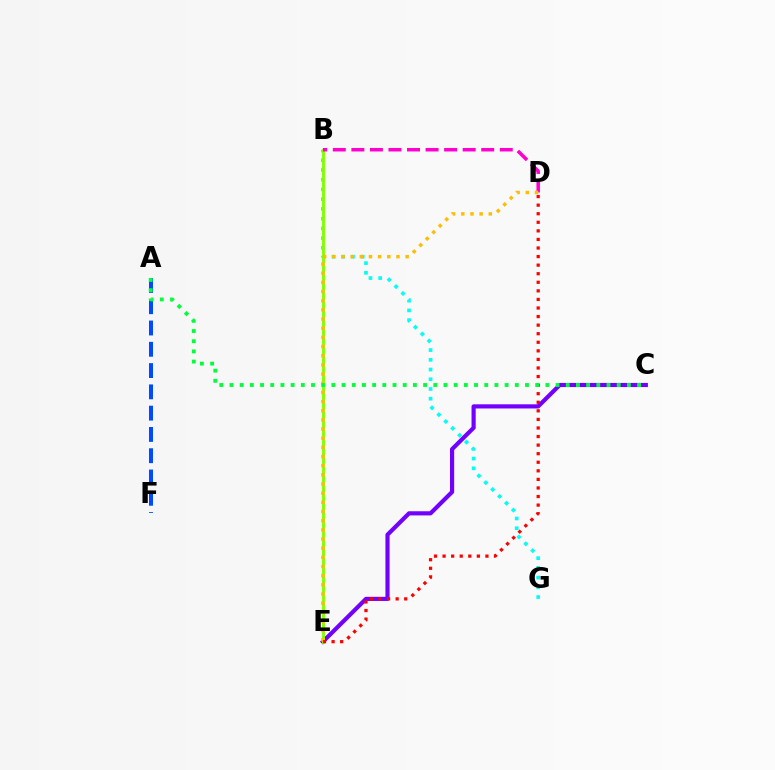{('A', 'F'): [{'color': '#004bff', 'line_style': 'dashed', 'thickness': 2.89}], ('C', 'E'): [{'color': '#7200ff', 'line_style': 'solid', 'thickness': 2.99}], ('B', 'G'): [{'color': '#00fff6', 'line_style': 'dotted', 'thickness': 2.64}], ('B', 'E'): [{'color': '#84ff00', 'line_style': 'solid', 'thickness': 2.09}], ('B', 'D'): [{'color': '#ff00cf', 'line_style': 'dashed', 'thickness': 2.52}], ('D', 'E'): [{'color': '#ffbd00', 'line_style': 'dotted', 'thickness': 2.49}, {'color': '#ff0000', 'line_style': 'dotted', 'thickness': 2.33}], ('A', 'C'): [{'color': '#00ff39', 'line_style': 'dotted', 'thickness': 2.77}]}